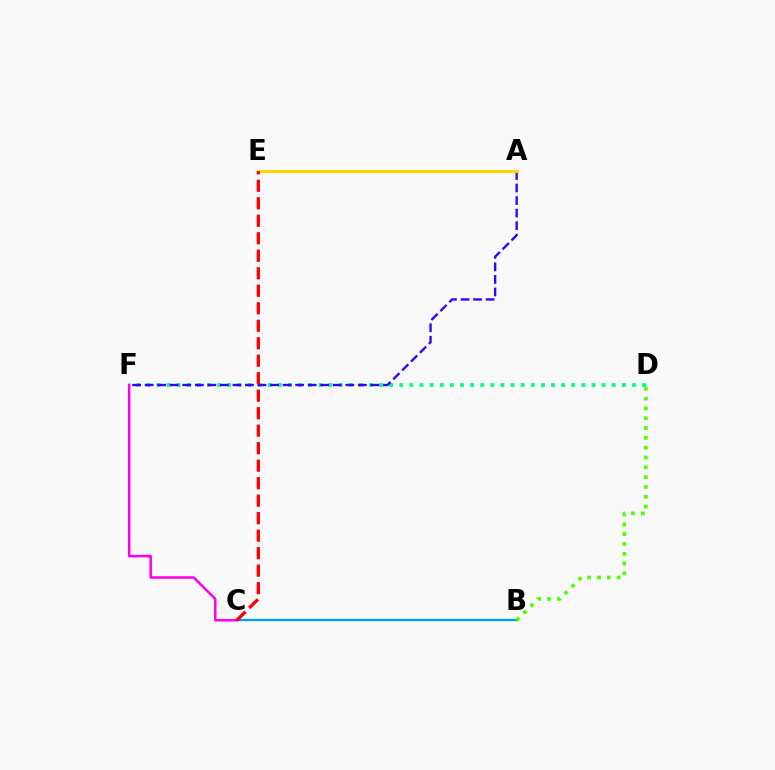{('D', 'F'): [{'color': '#00ff86', 'line_style': 'dotted', 'thickness': 2.75}], ('A', 'F'): [{'color': '#3700ff', 'line_style': 'dashed', 'thickness': 1.7}], ('B', 'C'): [{'color': '#009eff', 'line_style': 'solid', 'thickness': 1.66}], ('C', 'F'): [{'color': '#ff00ed', 'line_style': 'solid', 'thickness': 1.82}], ('A', 'E'): [{'color': '#ffd500', 'line_style': 'solid', 'thickness': 2.2}], ('B', 'D'): [{'color': '#4fff00', 'line_style': 'dotted', 'thickness': 2.67}], ('C', 'E'): [{'color': '#ff0000', 'line_style': 'dashed', 'thickness': 2.38}]}